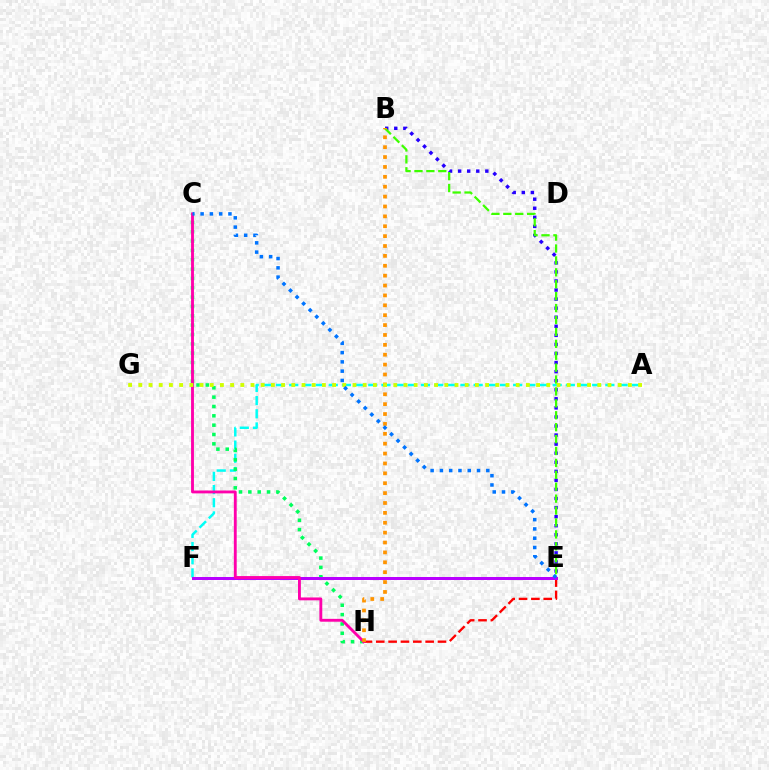{('A', 'F'): [{'color': '#00fff6', 'line_style': 'dashed', 'thickness': 1.79}], ('B', 'E'): [{'color': '#2500ff', 'line_style': 'dotted', 'thickness': 2.46}, {'color': '#3dff00', 'line_style': 'dashed', 'thickness': 1.62}], ('E', 'H'): [{'color': '#ff0000', 'line_style': 'dashed', 'thickness': 1.68}], ('C', 'H'): [{'color': '#00ff5c', 'line_style': 'dotted', 'thickness': 2.54}, {'color': '#ff00ac', 'line_style': 'solid', 'thickness': 2.06}], ('E', 'F'): [{'color': '#b900ff', 'line_style': 'solid', 'thickness': 2.16}], ('B', 'H'): [{'color': '#ff9400', 'line_style': 'dotted', 'thickness': 2.69}], ('A', 'G'): [{'color': '#d1ff00', 'line_style': 'dotted', 'thickness': 2.77}], ('C', 'E'): [{'color': '#0074ff', 'line_style': 'dotted', 'thickness': 2.52}]}